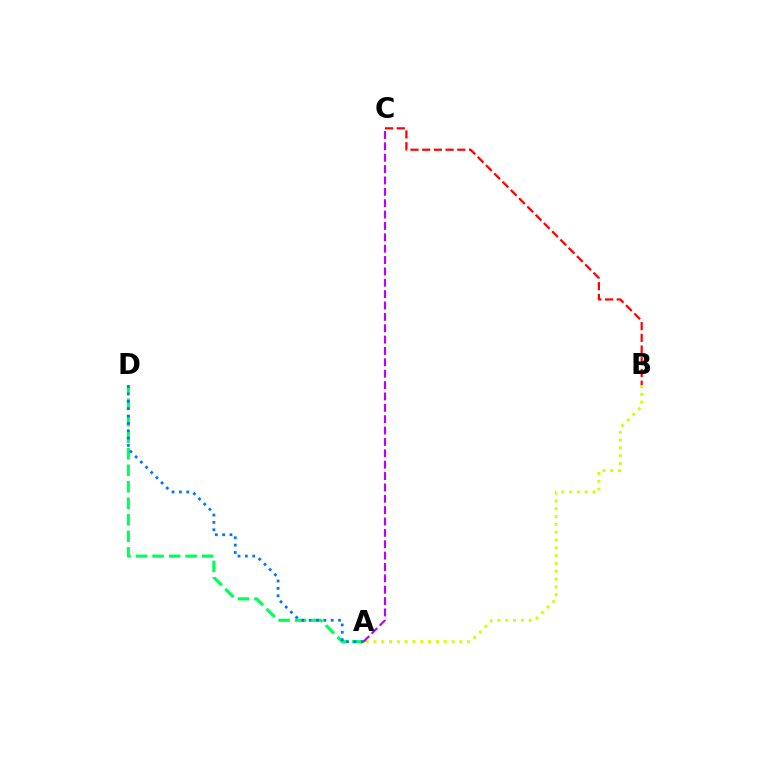{('A', 'D'): [{'color': '#00ff5c', 'line_style': 'dashed', 'thickness': 2.24}, {'color': '#0074ff', 'line_style': 'dotted', 'thickness': 2.0}], ('A', 'B'): [{'color': '#d1ff00', 'line_style': 'dotted', 'thickness': 2.12}], ('B', 'C'): [{'color': '#ff0000', 'line_style': 'dashed', 'thickness': 1.59}], ('A', 'C'): [{'color': '#b900ff', 'line_style': 'dashed', 'thickness': 1.54}]}